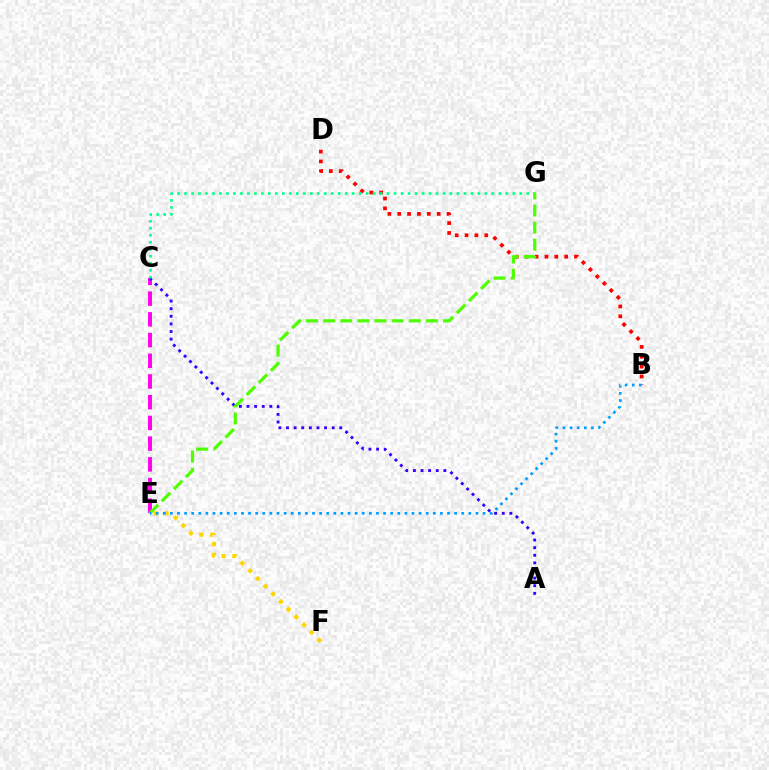{('C', 'E'): [{'color': '#ff00ed', 'line_style': 'dashed', 'thickness': 2.81}], ('B', 'D'): [{'color': '#ff0000', 'line_style': 'dotted', 'thickness': 2.68}], ('A', 'C'): [{'color': '#3700ff', 'line_style': 'dotted', 'thickness': 2.07}], ('E', 'F'): [{'color': '#ffd500', 'line_style': 'dotted', 'thickness': 2.96}], ('C', 'G'): [{'color': '#00ff86', 'line_style': 'dotted', 'thickness': 1.9}], ('E', 'G'): [{'color': '#4fff00', 'line_style': 'dashed', 'thickness': 2.32}], ('B', 'E'): [{'color': '#009eff', 'line_style': 'dotted', 'thickness': 1.93}]}